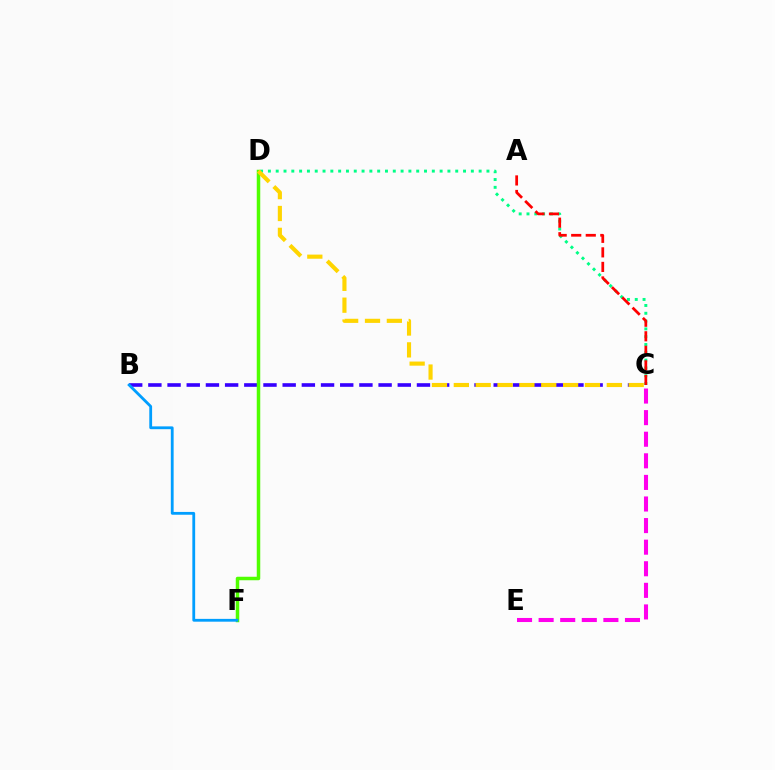{('C', 'D'): [{'color': '#00ff86', 'line_style': 'dotted', 'thickness': 2.12}, {'color': '#ffd500', 'line_style': 'dashed', 'thickness': 2.97}], ('B', 'C'): [{'color': '#3700ff', 'line_style': 'dashed', 'thickness': 2.61}], ('C', 'E'): [{'color': '#ff00ed', 'line_style': 'dashed', 'thickness': 2.93}], ('D', 'F'): [{'color': '#4fff00', 'line_style': 'solid', 'thickness': 2.51}], ('A', 'C'): [{'color': '#ff0000', 'line_style': 'dashed', 'thickness': 1.98}], ('B', 'F'): [{'color': '#009eff', 'line_style': 'solid', 'thickness': 2.02}]}